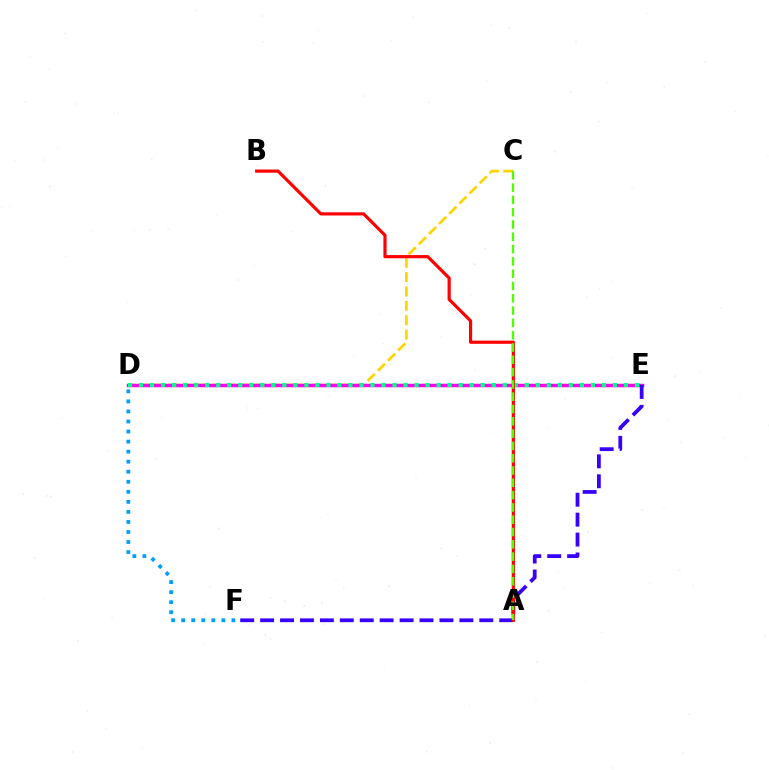{('C', 'D'): [{'color': '#ffd500', 'line_style': 'dashed', 'thickness': 1.95}], ('D', 'E'): [{'color': '#ff00ed', 'line_style': 'solid', 'thickness': 2.51}, {'color': '#00ff86', 'line_style': 'dotted', 'thickness': 2.99}], ('E', 'F'): [{'color': '#3700ff', 'line_style': 'dashed', 'thickness': 2.71}], ('A', 'B'): [{'color': '#ff0000', 'line_style': 'solid', 'thickness': 2.29}], ('A', 'C'): [{'color': '#4fff00', 'line_style': 'dashed', 'thickness': 1.67}], ('D', 'F'): [{'color': '#009eff', 'line_style': 'dotted', 'thickness': 2.73}]}